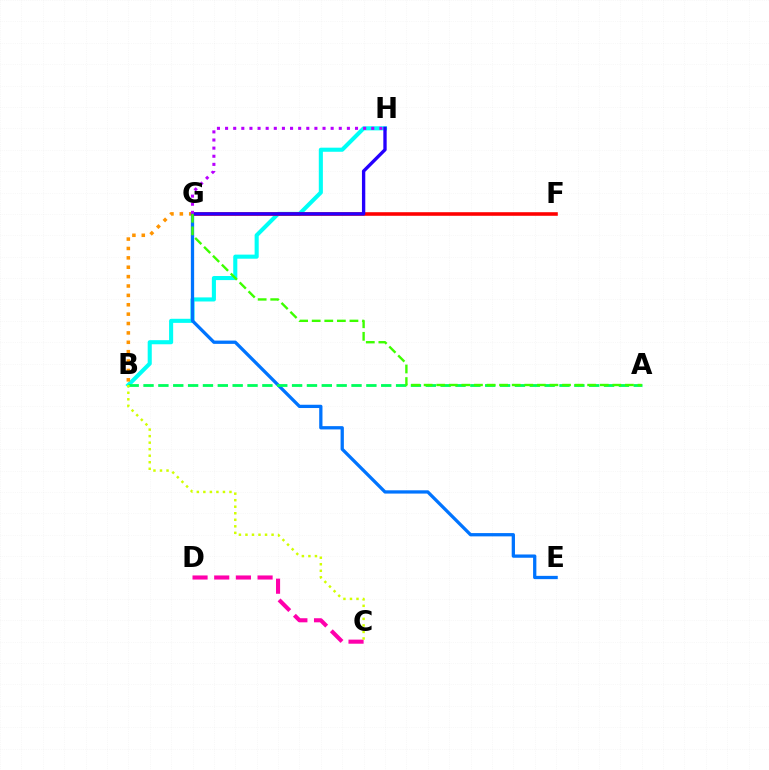{('B', 'H'): [{'color': '#00fff6', 'line_style': 'solid', 'thickness': 2.94}], ('F', 'G'): [{'color': '#ff0000', 'line_style': 'solid', 'thickness': 2.58}], ('C', 'D'): [{'color': '#ff00ac', 'line_style': 'dashed', 'thickness': 2.95}], ('E', 'G'): [{'color': '#0074ff', 'line_style': 'solid', 'thickness': 2.36}], ('B', 'G'): [{'color': '#ff9400', 'line_style': 'dotted', 'thickness': 2.55}], ('G', 'H'): [{'color': '#2500ff', 'line_style': 'solid', 'thickness': 2.4}, {'color': '#b900ff', 'line_style': 'dotted', 'thickness': 2.21}], ('A', 'B'): [{'color': '#00ff5c', 'line_style': 'dashed', 'thickness': 2.02}], ('B', 'C'): [{'color': '#d1ff00', 'line_style': 'dotted', 'thickness': 1.77}], ('A', 'G'): [{'color': '#3dff00', 'line_style': 'dashed', 'thickness': 1.71}]}